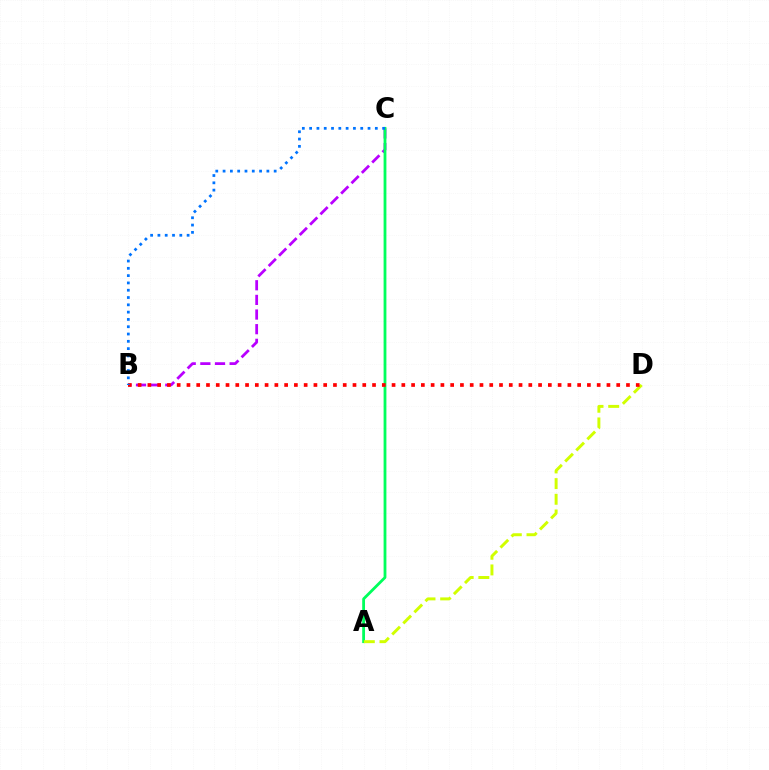{('B', 'C'): [{'color': '#b900ff', 'line_style': 'dashed', 'thickness': 1.99}, {'color': '#0074ff', 'line_style': 'dotted', 'thickness': 1.98}], ('A', 'C'): [{'color': '#00ff5c', 'line_style': 'solid', 'thickness': 2.02}], ('A', 'D'): [{'color': '#d1ff00', 'line_style': 'dashed', 'thickness': 2.13}], ('B', 'D'): [{'color': '#ff0000', 'line_style': 'dotted', 'thickness': 2.65}]}